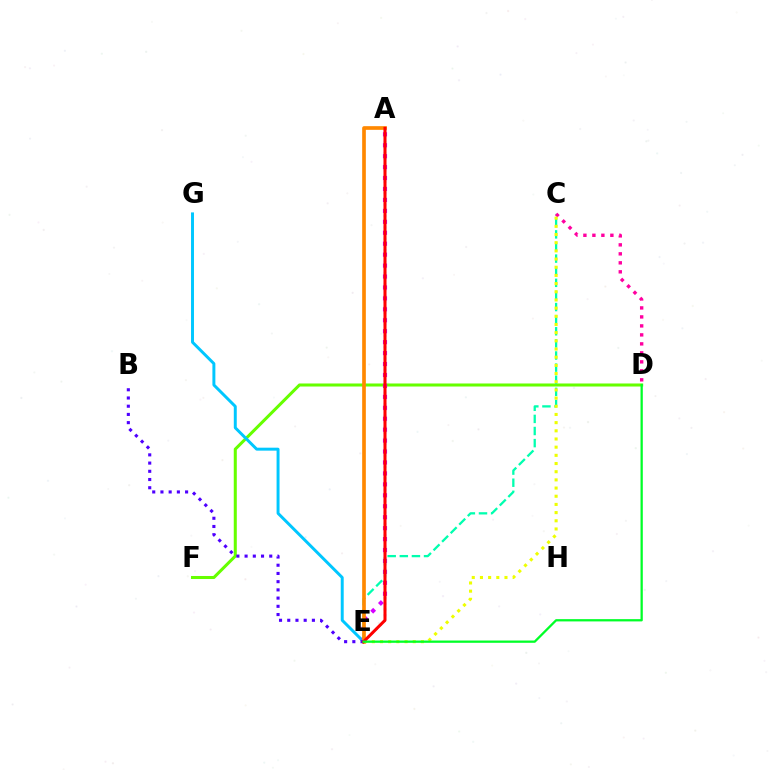{('D', 'F'): [{'color': '#66ff00', 'line_style': 'solid', 'thickness': 2.19}], ('A', 'E'): [{'color': '#003fff', 'line_style': 'dotted', 'thickness': 1.55}, {'color': '#d600ff', 'line_style': 'dotted', 'thickness': 2.97}, {'color': '#ff8800', 'line_style': 'solid', 'thickness': 2.64}, {'color': '#ff0000', 'line_style': 'solid', 'thickness': 2.18}], ('E', 'G'): [{'color': '#00c7ff', 'line_style': 'solid', 'thickness': 2.13}], ('C', 'E'): [{'color': '#00ffaf', 'line_style': 'dashed', 'thickness': 1.65}, {'color': '#eeff00', 'line_style': 'dotted', 'thickness': 2.22}], ('C', 'D'): [{'color': '#ff00a0', 'line_style': 'dotted', 'thickness': 2.44}], ('B', 'E'): [{'color': '#4f00ff', 'line_style': 'dotted', 'thickness': 2.23}], ('D', 'E'): [{'color': '#00ff27', 'line_style': 'solid', 'thickness': 1.64}]}